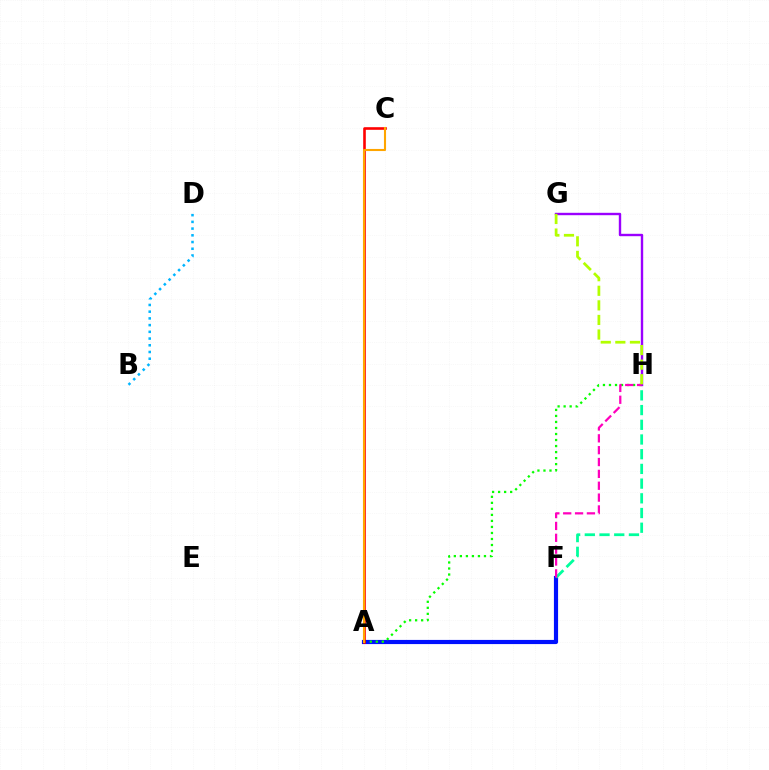{('A', 'F'): [{'color': '#0010ff', 'line_style': 'solid', 'thickness': 3.0}], ('B', 'D'): [{'color': '#00b5ff', 'line_style': 'dotted', 'thickness': 1.83}], ('A', 'H'): [{'color': '#08ff00', 'line_style': 'dotted', 'thickness': 1.64}], ('F', 'H'): [{'color': '#00ff9d', 'line_style': 'dashed', 'thickness': 2.0}, {'color': '#ff00bd', 'line_style': 'dashed', 'thickness': 1.61}], ('G', 'H'): [{'color': '#9b00ff', 'line_style': 'solid', 'thickness': 1.72}, {'color': '#b3ff00', 'line_style': 'dashed', 'thickness': 1.98}], ('A', 'C'): [{'color': '#ff0000', 'line_style': 'solid', 'thickness': 1.88}, {'color': '#ffa500', 'line_style': 'solid', 'thickness': 1.51}]}